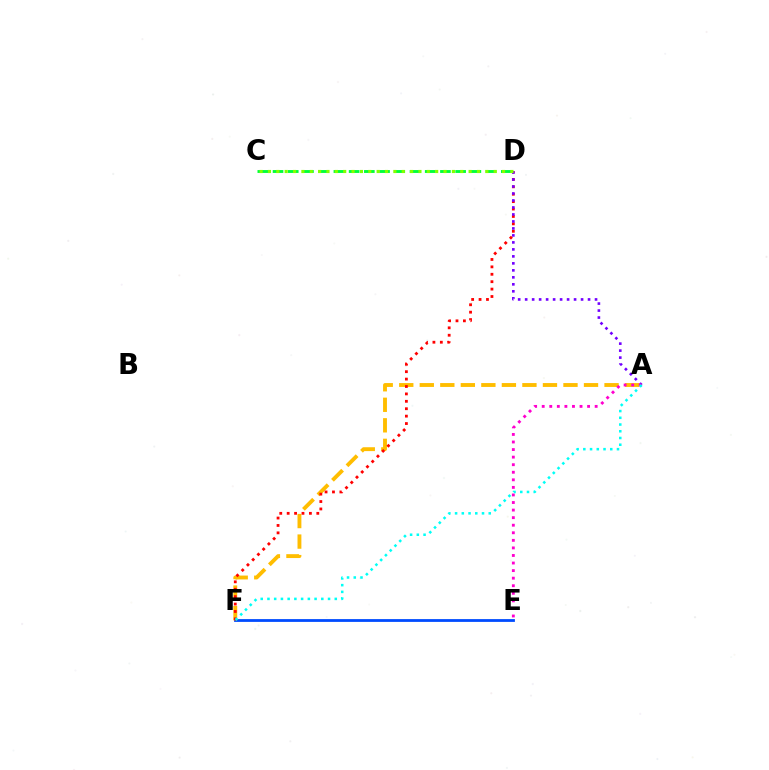{('E', 'F'): [{'color': '#004bff', 'line_style': 'solid', 'thickness': 2.01}], ('A', 'F'): [{'color': '#ffbd00', 'line_style': 'dashed', 'thickness': 2.79}, {'color': '#00fff6', 'line_style': 'dotted', 'thickness': 1.83}], ('D', 'F'): [{'color': '#ff0000', 'line_style': 'dotted', 'thickness': 2.01}], ('A', 'D'): [{'color': '#7200ff', 'line_style': 'dotted', 'thickness': 1.9}], ('C', 'D'): [{'color': '#00ff39', 'line_style': 'dashed', 'thickness': 2.07}, {'color': '#84ff00', 'line_style': 'dotted', 'thickness': 2.27}], ('A', 'E'): [{'color': '#ff00cf', 'line_style': 'dotted', 'thickness': 2.06}]}